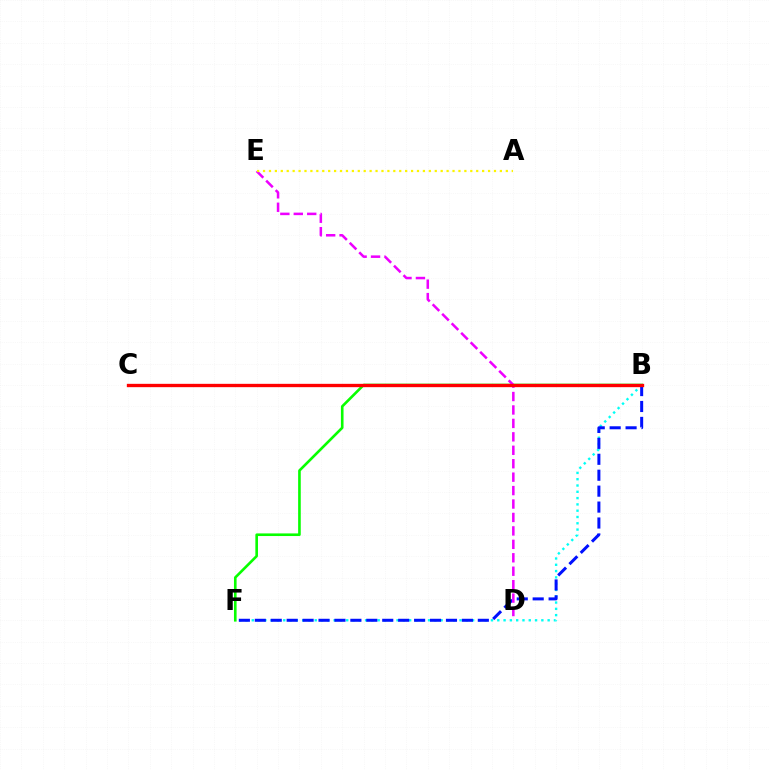{('B', 'F'): [{'color': '#00fff6', 'line_style': 'dotted', 'thickness': 1.71}, {'color': '#08ff00', 'line_style': 'solid', 'thickness': 1.89}, {'color': '#0010ff', 'line_style': 'dashed', 'thickness': 2.16}], ('D', 'E'): [{'color': '#ee00ff', 'line_style': 'dashed', 'thickness': 1.83}], ('B', 'C'): [{'color': '#ff0000', 'line_style': 'solid', 'thickness': 2.4}], ('A', 'E'): [{'color': '#fcf500', 'line_style': 'dotted', 'thickness': 1.61}]}